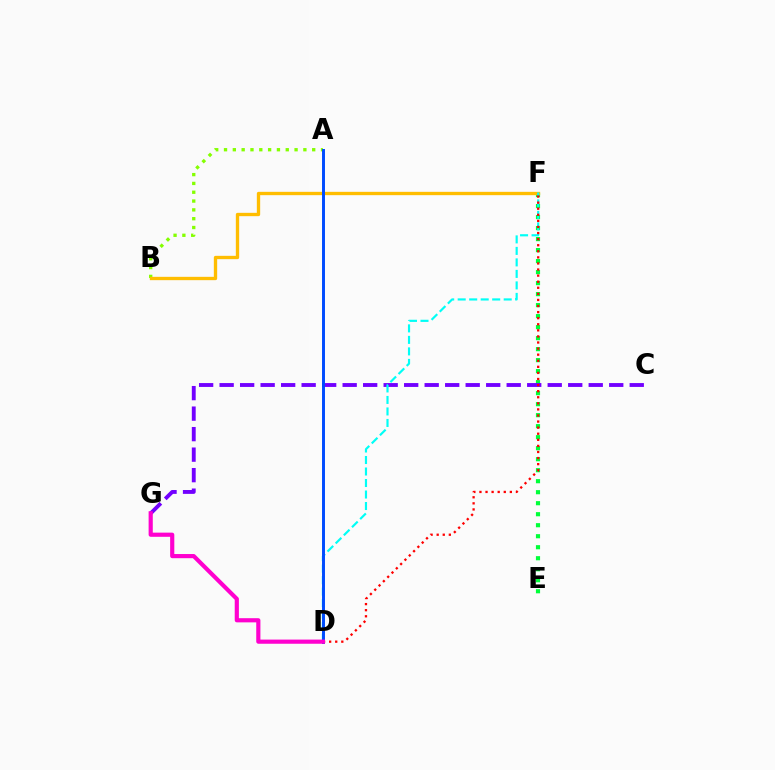{('E', 'F'): [{'color': '#00ff39', 'line_style': 'dotted', 'thickness': 2.99}], ('A', 'B'): [{'color': '#84ff00', 'line_style': 'dotted', 'thickness': 2.4}], ('B', 'F'): [{'color': '#ffbd00', 'line_style': 'solid', 'thickness': 2.39}], ('C', 'G'): [{'color': '#7200ff', 'line_style': 'dashed', 'thickness': 2.79}], ('D', 'F'): [{'color': '#00fff6', 'line_style': 'dashed', 'thickness': 1.56}, {'color': '#ff0000', 'line_style': 'dotted', 'thickness': 1.65}], ('A', 'D'): [{'color': '#004bff', 'line_style': 'solid', 'thickness': 2.13}], ('D', 'G'): [{'color': '#ff00cf', 'line_style': 'solid', 'thickness': 3.0}]}